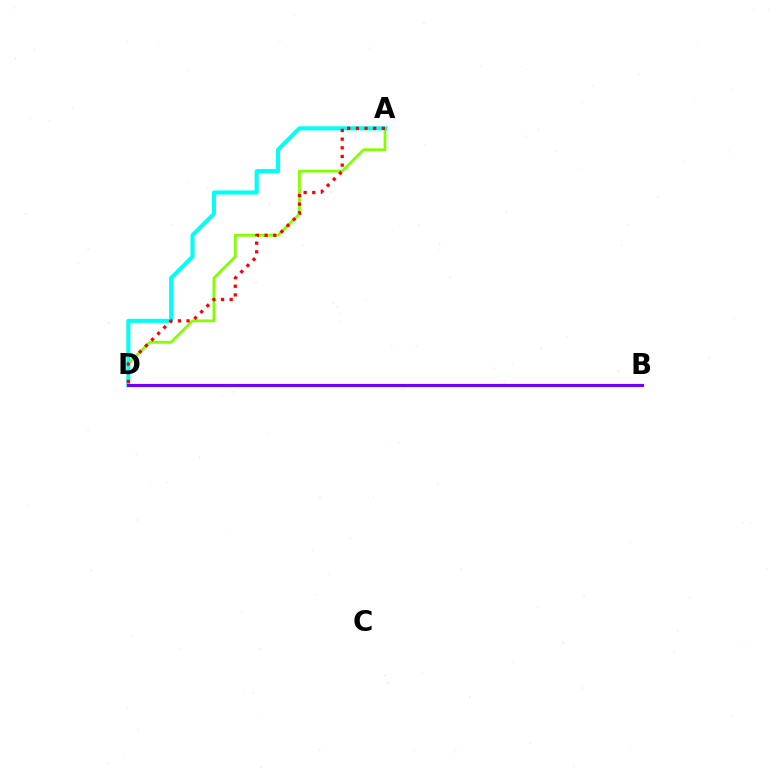{('A', 'D'): [{'color': '#84ff00', 'line_style': 'solid', 'thickness': 2.0}, {'color': '#00fff6', 'line_style': 'solid', 'thickness': 2.93}, {'color': '#ff0000', 'line_style': 'dotted', 'thickness': 2.35}], ('B', 'D'): [{'color': '#7200ff', 'line_style': 'solid', 'thickness': 2.27}]}